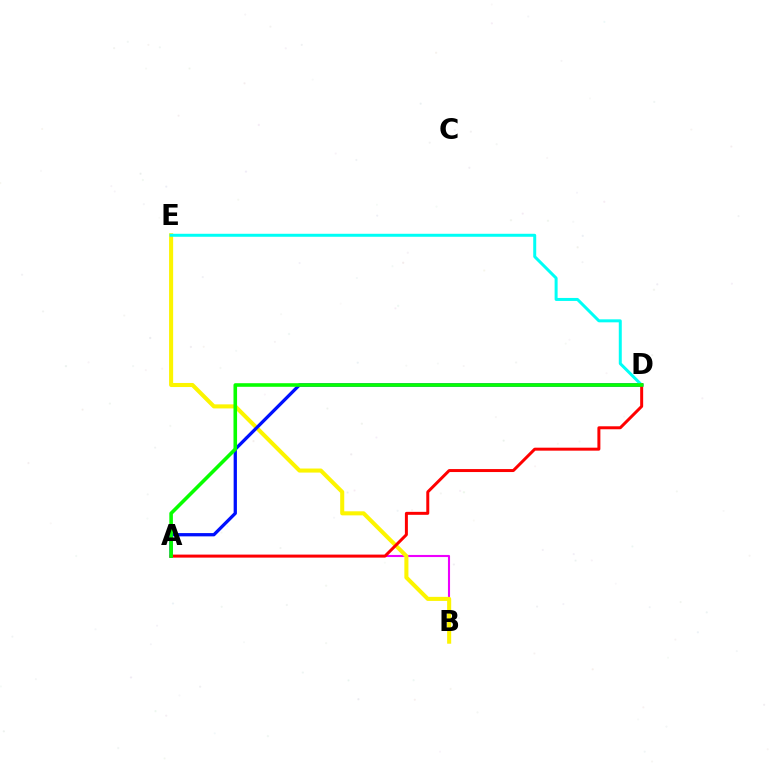{('A', 'B'): [{'color': '#ee00ff', 'line_style': 'solid', 'thickness': 1.52}], ('B', 'E'): [{'color': '#fcf500', 'line_style': 'solid', 'thickness': 2.92}], ('A', 'D'): [{'color': '#0010ff', 'line_style': 'solid', 'thickness': 2.36}, {'color': '#ff0000', 'line_style': 'solid', 'thickness': 2.14}, {'color': '#08ff00', 'line_style': 'solid', 'thickness': 2.58}], ('D', 'E'): [{'color': '#00fff6', 'line_style': 'solid', 'thickness': 2.16}]}